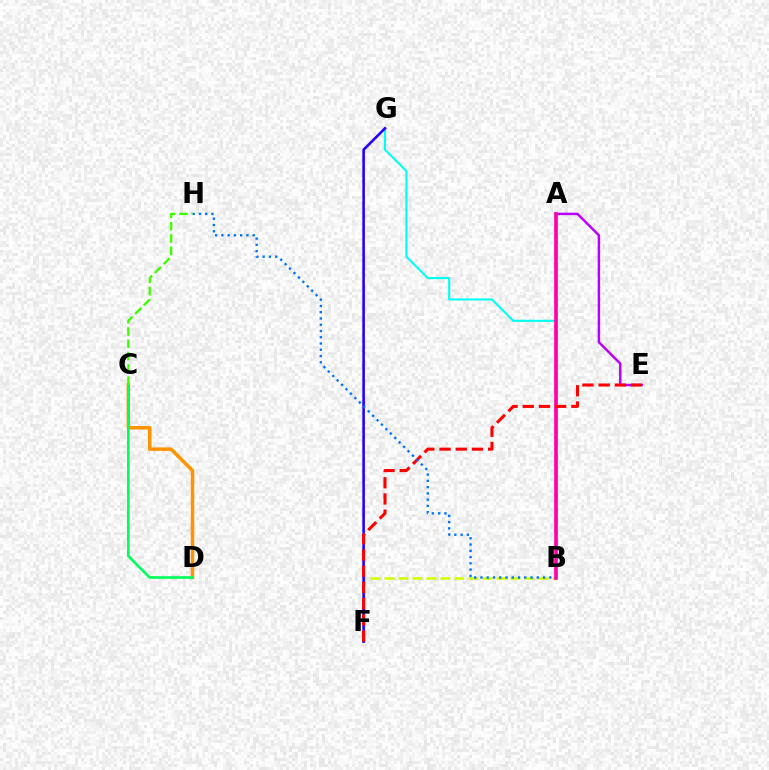{('A', 'E'): [{'color': '#b900ff', 'line_style': 'solid', 'thickness': 1.77}], ('B', 'G'): [{'color': '#00fff6', 'line_style': 'solid', 'thickness': 1.51}], ('B', 'F'): [{'color': '#d1ff00', 'line_style': 'dashed', 'thickness': 1.9}], ('F', 'G'): [{'color': '#2500ff', 'line_style': 'solid', 'thickness': 1.87}], ('A', 'B'): [{'color': '#ff00ac', 'line_style': 'solid', 'thickness': 2.63}], ('E', 'F'): [{'color': '#ff0000', 'line_style': 'dashed', 'thickness': 2.2}], ('B', 'H'): [{'color': '#0074ff', 'line_style': 'dotted', 'thickness': 1.7}], ('C', 'D'): [{'color': '#ff9400', 'line_style': 'solid', 'thickness': 2.52}, {'color': '#00ff5c', 'line_style': 'solid', 'thickness': 1.91}], ('C', 'H'): [{'color': '#3dff00', 'line_style': 'dashed', 'thickness': 1.67}]}